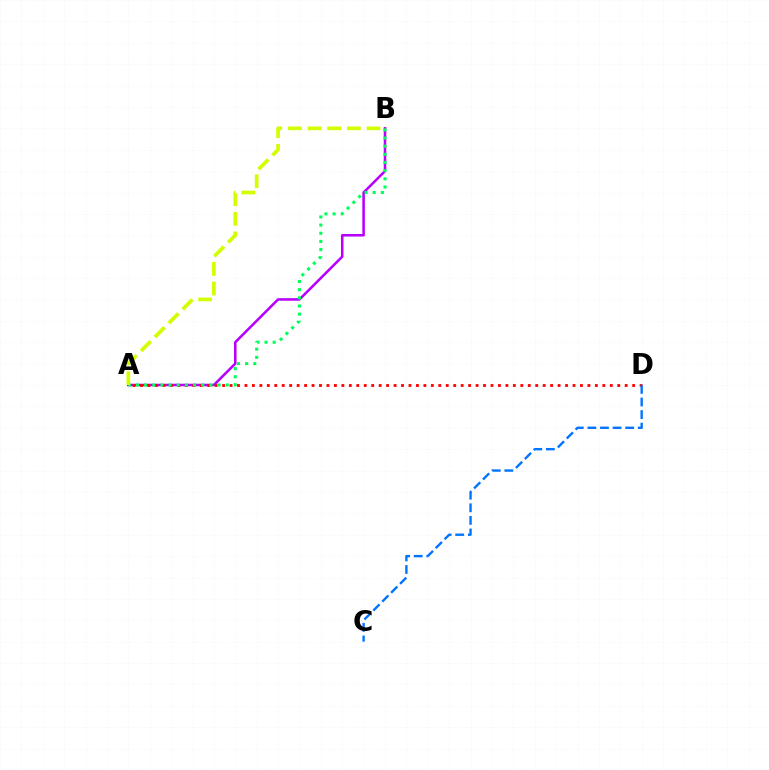{('A', 'B'): [{'color': '#b900ff', 'line_style': 'solid', 'thickness': 1.84}, {'color': '#00ff5c', 'line_style': 'dotted', 'thickness': 2.22}, {'color': '#d1ff00', 'line_style': 'dashed', 'thickness': 2.67}], ('A', 'D'): [{'color': '#ff0000', 'line_style': 'dotted', 'thickness': 2.03}], ('C', 'D'): [{'color': '#0074ff', 'line_style': 'dashed', 'thickness': 1.71}]}